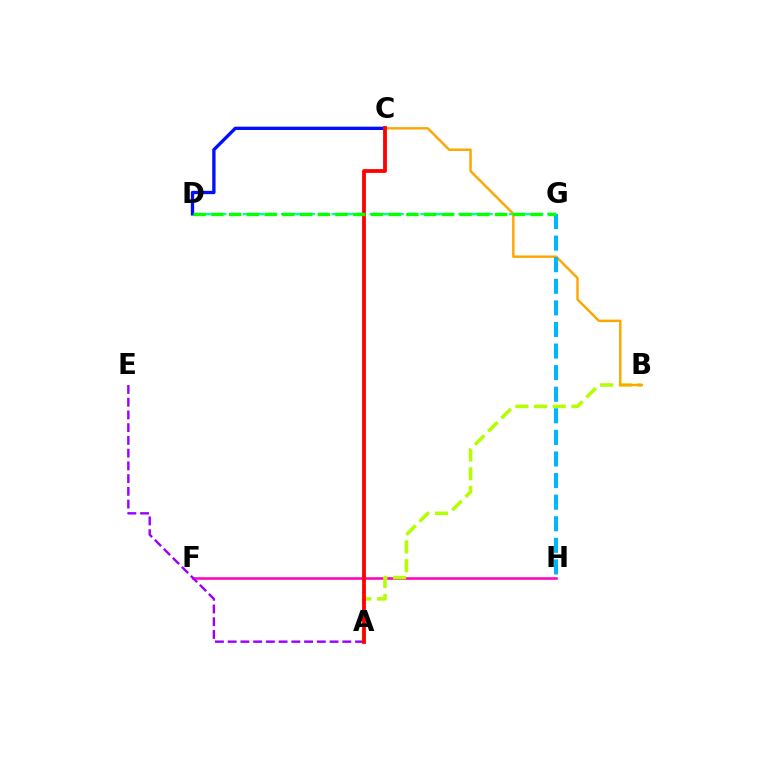{('D', 'G'): [{'color': '#00ff9d', 'line_style': 'dashed', 'thickness': 1.72}, {'color': '#08ff00', 'line_style': 'dashed', 'thickness': 2.41}], ('F', 'H'): [{'color': '#ff00bd', 'line_style': 'solid', 'thickness': 1.83}], ('C', 'D'): [{'color': '#0010ff', 'line_style': 'solid', 'thickness': 2.39}], ('A', 'B'): [{'color': '#b3ff00', 'line_style': 'dashed', 'thickness': 2.54}], ('A', 'E'): [{'color': '#9b00ff', 'line_style': 'dashed', 'thickness': 1.73}], ('B', 'C'): [{'color': '#ffa500', 'line_style': 'solid', 'thickness': 1.75}], ('A', 'C'): [{'color': '#ff0000', 'line_style': 'solid', 'thickness': 2.73}], ('G', 'H'): [{'color': '#00b5ff', 'line_style': 'dashed', 'thickness': 2.93}]}